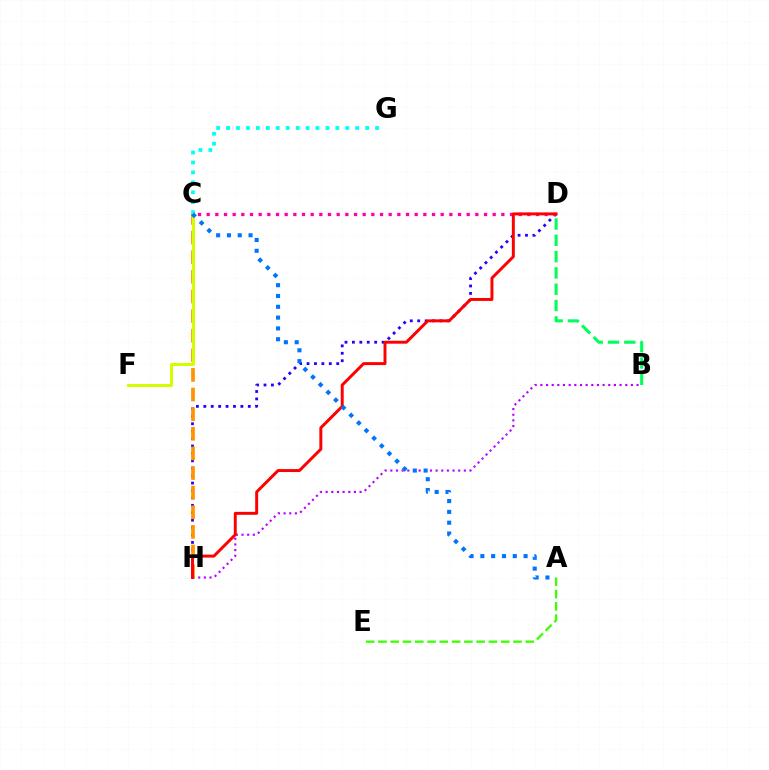{('C', 'G'): [{'color': '#00fff6', 'line_style': 'dotted', 'thickness': 2.7}], ('D', 'H'): [{'color': '#2500ff', 'line_style': 'dotted', 'thickness': 2.02}, {'color': '#ff0000', 'line_style': 'solid', 'thickness': 2.13}], ('C', 'D'): [{'color': '#ff00ac', 'line_style': 'dotted', 'thickness': 2.35}], ('B', 'D'): [{'color': '#00ff5c', 'line_style': 'dashed', 'thickness': 2.22}], ('B', 'H'): [{'color': '#b900ff', 'line_style': 'dotted', 'thickness': 1.54}], ('A', 'E'): [{'color': '#3dff00', 'line_style': 'dashed', 'thickness': 1.67}], ('C', 'H'): [{'color': '#ff9400', 'line_style': 'dashed', 'thickness': 2.67}], ('C', 'F'): [{'color': '#d1ff00', 'line_style': 'solid', 'thickness': 2.17}], ('A', 'C'): [{'color': '#0074ff', 'line_style': 'dotted', 'thickness': 2.94}]}